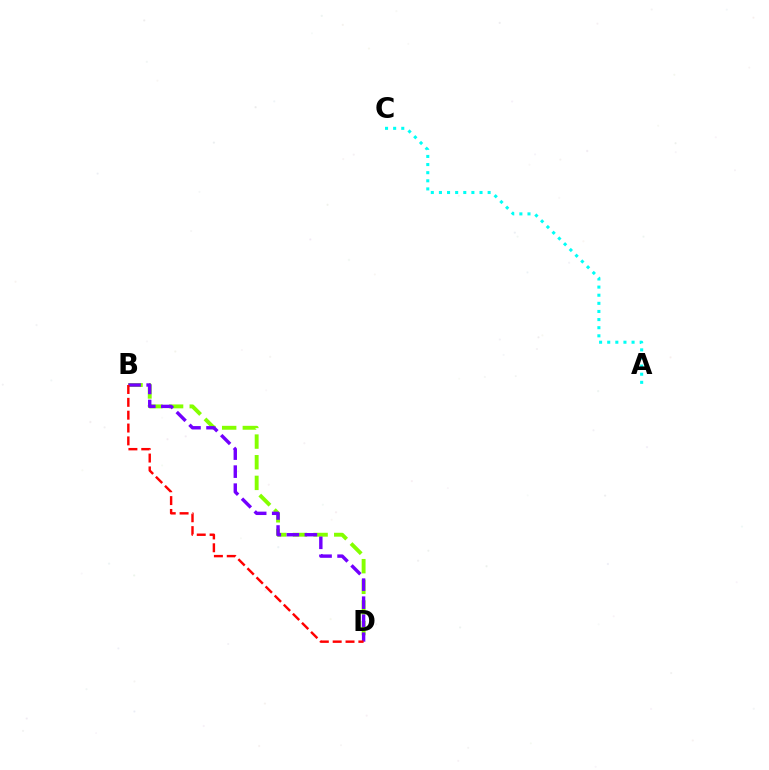{('B', 'D'): [{'color': '#84ff00', 'line_style': 'dashed', 'thickness': 2.8}, {'color': '#7200ff', 'line_style': 'dashed', 'thickness': 2.45}, {'color': '#ff0000', 'line_style': 'dashed', 'thickness': 1.75}], ('A', 'C'): [{'color': '#00fff6', 'line_style': 'dotted', 'thickness': 2.21}]}